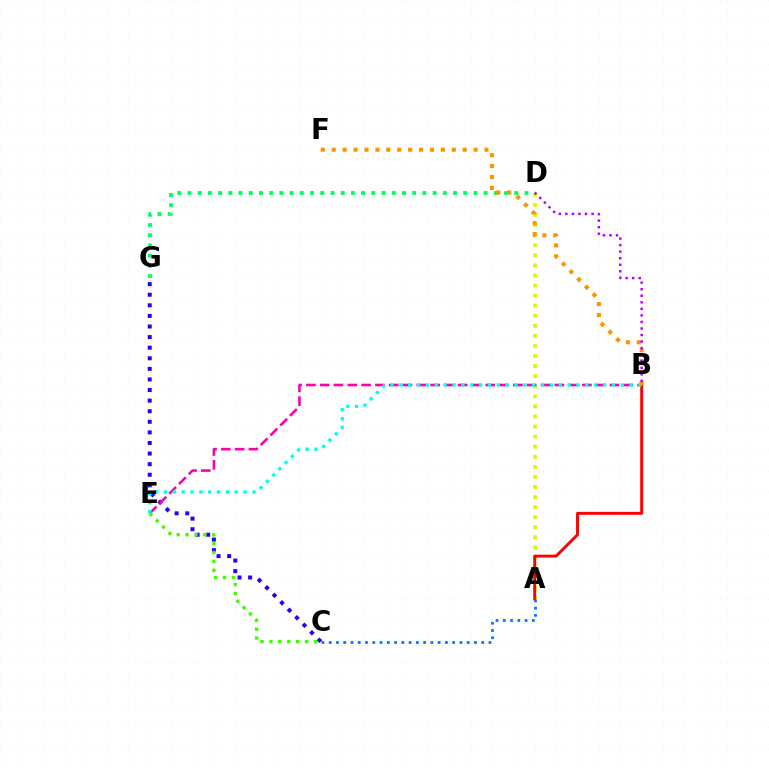{('D', 'G'): [{'color': '#00ff5c', 'line_style': 'dotted', 'thickness': 2.77}], ('C', 'G'): [{'color': '#2500ff', 'line_style': 'dotted', 'thickness': 2.88}], ('A', 'D'): [{'color': '#d1ff00', 'line_style': 'dotted', 'thickness': 2.74}], ('B', 'E'): [{'color': '#ff00ac', 'line_style': 'dashed', 'thickness': 1.87}, {'color': '#00fff6', 'line_style': 'dotted', 'thickness': 2.41}], ('C', 'E'): [{'color': '#3dff00', 'line_style': 'dotted', 'thickness': 2.42}], ('A', 'B'): [{'color': '#ff0000', 'line_style': 'solid', 'thickness': 2.11}], ('B', 'F'): [{'color': '#ff9400', 'line_style': 'dotted', 'thickness': 2.96}], ('A', 'C'): [{'color': '#0074ff', 'line_style': 'dotted', 'thickness': 1.97}], ('B', 'D'): [{'color': '#b900ff', 'line_style': 'dotted', 'thickness': 1.78}]}